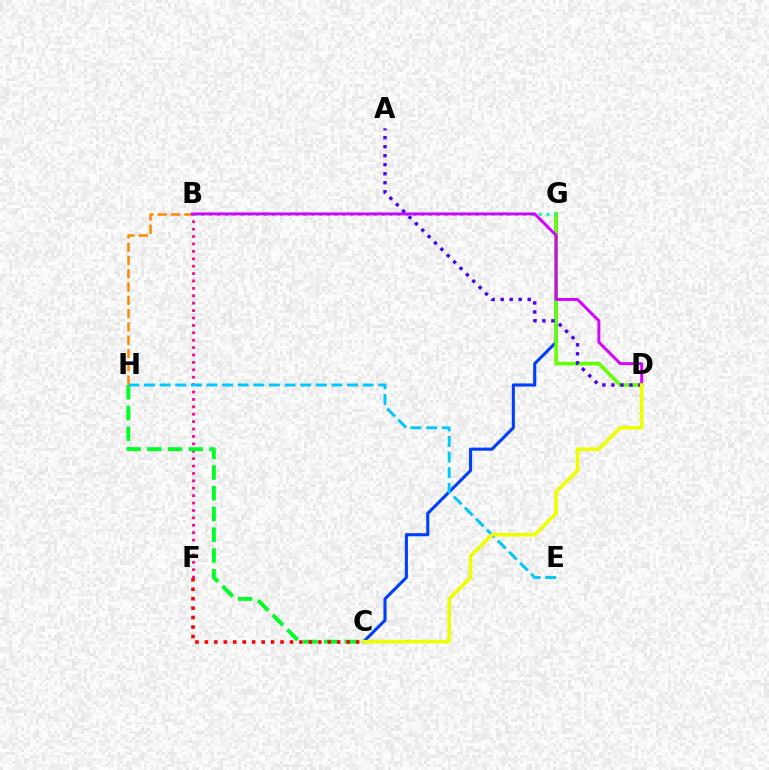{('C', 'G'): [{'color': '#003fff', 'line_style': 'solid', 'thickness': 2.23}], ('B', 'F'): [{'color': '#ff00a0', 'line_style': 'dotted', 'thickness': 2.01}], ('C', 'H'): [{'color': '#00ff27', 'line_style': 'dashed', 'thickness': 2.82}], ('E', 'H'): [{'color': '#00c7ff', 'line_style': 'dashed', 'thickness': 2.12}], ('D', 'G'): [{'color': '#66ff00', 'line_style': 'solid', 'thickness': 2.57}], ('B', 'G'): [{'color': '#00ffaf', 'line_style': 'dotted', 'thickness': 2.13}], ('B', 'H'): [{'color': '#ff8800', 'line_style': 'dashed', 'thickness': 1.81}], ('B', 'D'): [{'color': '#d600ff', 'line_style': 'solid', 'thickness': 2.1}], ('A', 'D'): [{'color': '#4f00ff', 'line_style': 'dotted', 'thickness': 2.45}], ('C', 'F'): [{'color': '#ff0000', 'line_style': 'dotted', 'thickness': 2.57}], ('C', 'D'): [{'color': '#eeff00', 'line_style': 'solid', 'thickness': 2.59}]}